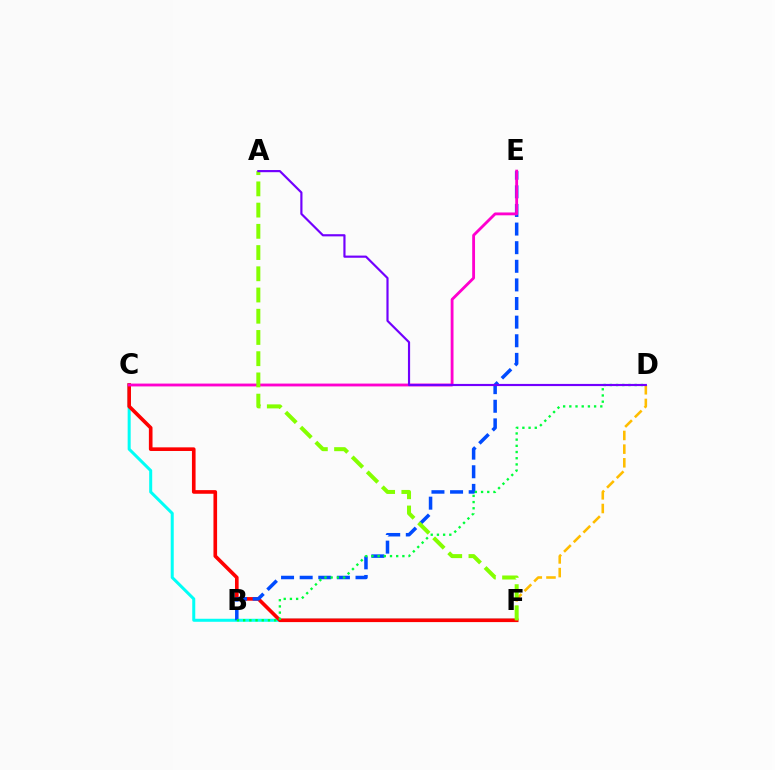{('C', 'F'): [{'color': '#00fff6', 'line_style': 'solid', 'thickness': 2.17}, {'color': '#ff0000', 'line_style': 'solid', 'thickness': 2.61}], ('D', 'F'): [{'color': '#ffbd00', 'line_style': 'dashed', 'thickness': 1.86}], ('B', 'E'): [{'color': '#004bff', 'line_style': 'dashed', 'thickness': 2.53}], ('B', 'D'): [{'color': '#00ff39', 'line_style': 'dotted', 'thickness': 1.68}], ('C', 'E'): [{'color': '#ff00cf', 'line_style': 'solid', 'thickness': 2.04}], ('A', 'F'): [{'color': '#84ff00', 'line_style': 'dashed', 'thickness': 2.88}], ('A', 'D'): [{'color': '#7200ff', 'line_style': 'solid', 'thickness': 1.56}]}